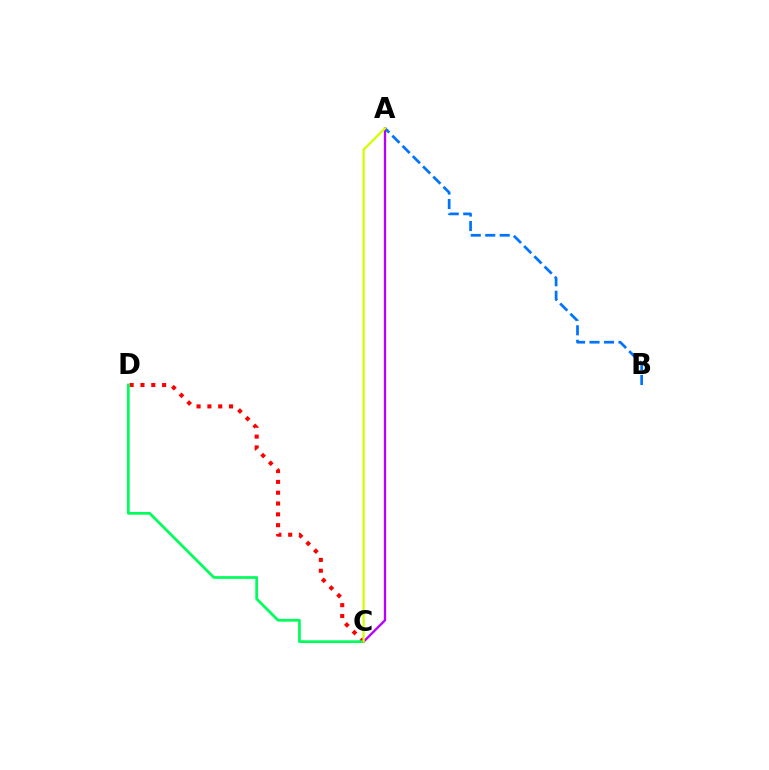{('C', 'D'): [{'color': '#ff0000', 'line_style': 'dotted', 'thickness': 2.94}, {'color': '#00ff5c', 'line_style': 'solid', 'thickness': 1.98}], ('A', 'B'): [{'color': '#0074ff', 'line_style': 'dashed', 'thickness': 1.97}], ('A', 'C'): [{'color': '#b900ff', 'line_style': 'solid', 'thickness': 1.66}, {'color': '#d1ff00', 'line_style': 'solid', 'thickness': 1.64}]}